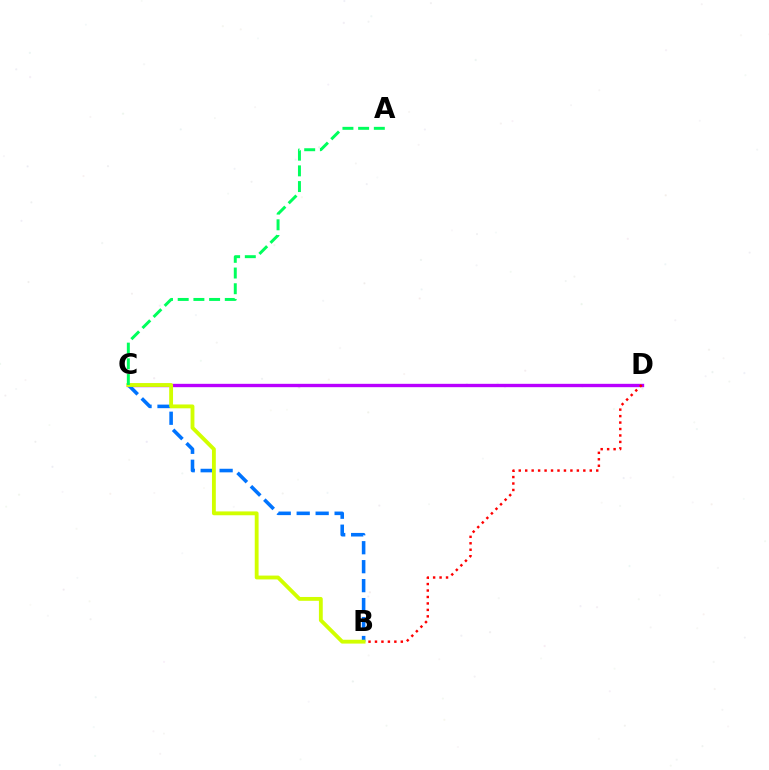{('C', 'D'): [{'color': '#b900ff', 'line_style': 'solid', 'thickness': 2.42}], ('B', 'D'): [{'color': '#ff0000', 'line_style': 'dotted', 'thickness': 1.75}], ('B', 'C'): [{'color': '#0074ff', 'line_style': 'dashed', 'thickness': 2.58}, {'color': '#d1ff00', 'line_style': 'solid', 'thickness': 2.77}], ('A', 'C'): [{'color': '#00ff5c', 'line_style': 'dashed', 'thickness': 2.13}]}